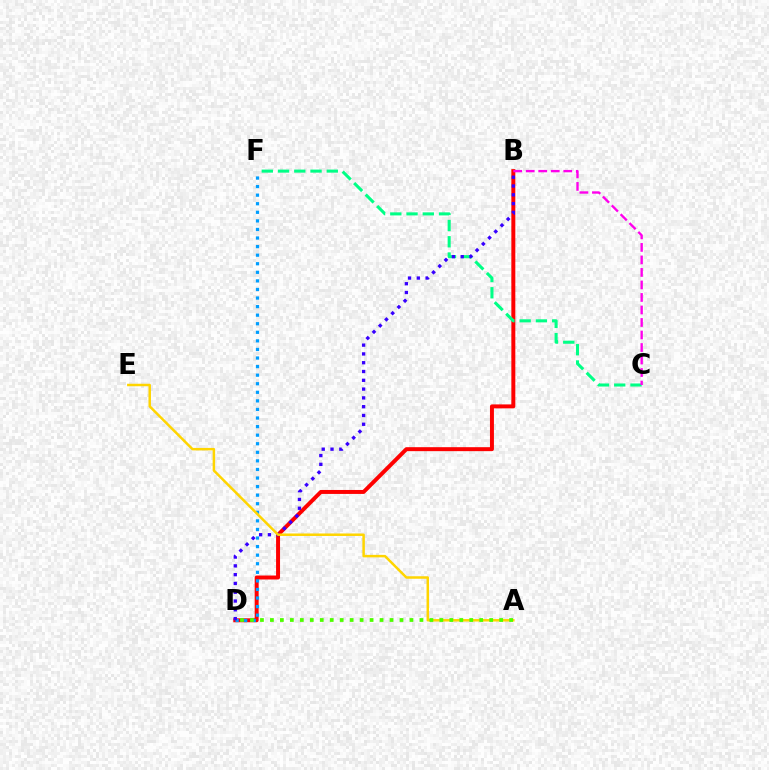{('B', 'D'): [{'color': '#ff0000', 'line_style': 'solid', 'thickness': 2.86}, {'color': '#3700ff', 'line_style': 'dotted', 'thickness': 2.39}], ('C', 'F'): [{'color': '#00ff86', 'line_style': 'dashed', 'thickness': 2.21}], ('D', 'F'): [{'color': '#009eff', 'line_style': 'dotted', 'thickness': 2.33}], ('A', 'E'): [{'color': '#ffd500', 'line_style': 'solid', 'thickness': 1.79}], ('A', 'D'): [{'color': '#4fff00', 'line_style': 'dotted', 'thickness': 2.71}], ('B', 'C'): [{'color': '#ff00ed', 'line_style': 'dashed', 'thickness': 1.7}]}